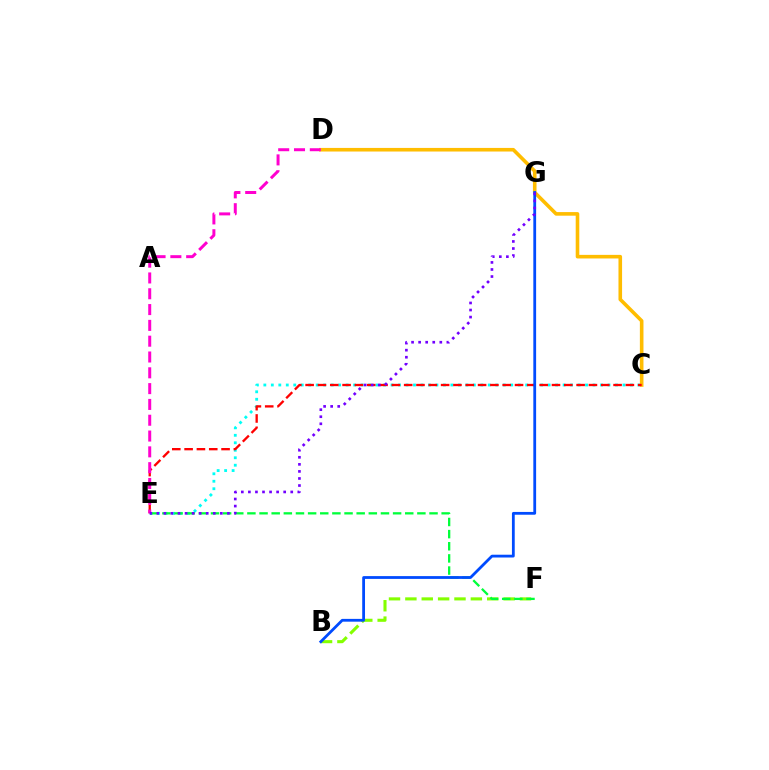{('C', 'E'): [{'color': '#00fff6', 'line_style': 'dotted', 'thickness': 2.03}, {'color': '#ff0000', 'line_style': 'dashed', 'thickness': 1.67}], ('B', 'F'): [{'color': '#84ff00', 'line_style': 'dashed', 'thickness': 2.22}], ('C', 'D'): [{'color': '#ffbd00', 'line_style': 'solid', 'thickness': 2.59}], ('E', 'F'): [{'color': '#00ff39', 'line_style': 'dashed', 'thickness': 1.65}], ('D', 'E'): [{'color': '#ff00cf', 'line_style': 'dashed', 'thickness': 2.15}], ('B', 'G'): [{'color': '#004bff', 'line_style': 'solid', 'thickness': 2.01}], ('E', 'G'): [{'color': '#7200ff', 'line_style': 'dotted', 'thickness': 1.92}]}